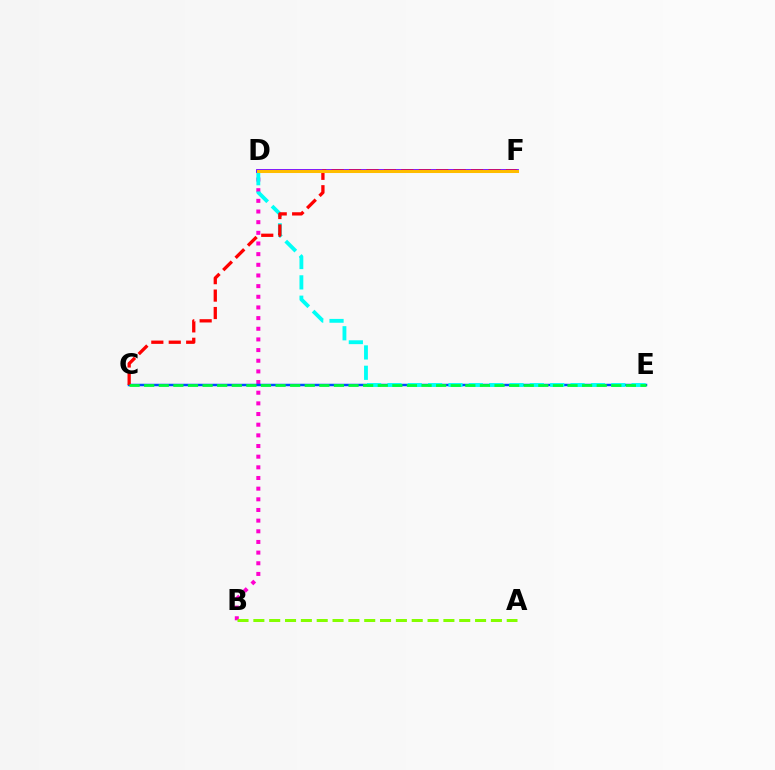{('B', 'D'): [{'color': '#ff00cf', 'line_style': 'dotted', 'thickness': 2.9}], ('C', 'E'): [{'color': '#004bff', 'line_style': 'solid', 'thickness': 1.79}, {'color': '#00ff39', 'line_style': 'dashed', 'thickness': 1.98}], ('D', 'E'): [{'color': '#00fff6', 'line_style': 'dashed', 'thickness': 2.76}], ('D', 'F'): [{'color': '#7200ff', 'line_style': 'solid', 'thickness': 2.71}, {'color': '#ffbd00', 'line_style': 'solid', 'thickness': 2.19}], ('C', 'F'): [{'color': '#ff0000', 'line_style': 'dashed', 'thickness': 2.37}], ('A', 'B'): [{'color': '#84ff00', 'line_style': 'dashed', 'thickness': 2.15}]}